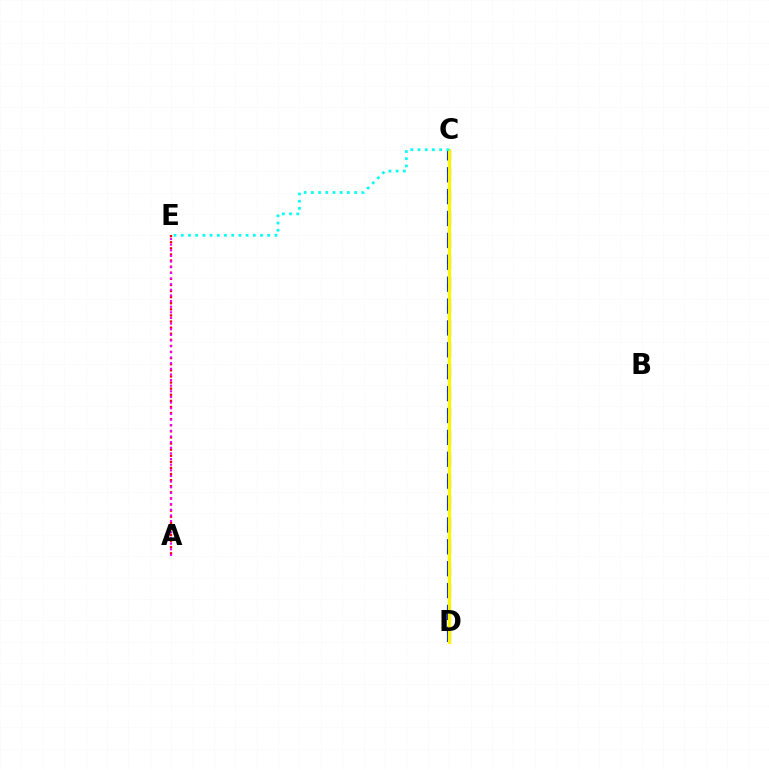{('C', 'D'): [{'color': '#0010ff', 'line_style': 'dashed', 'thickness': 2.97}, {'color': '#08ff00', 'line_style': 'dashed', 'thickness': 1.57}, {'color': '#fcf500', 'line_style': 'solid', 'thickness': 2.3}], ('C', 'E'): [{'color': '#00fff6', 'line_style': 'dotted', 'thickness': 1.96}], ('A', 'E'): [{'color': '#ff0000', 'line_style': 'dotted', 'thickness': 1.66}, {'color': '#ee00ff', 'line_style': 'dotted', 'thickness': 1.53}]}